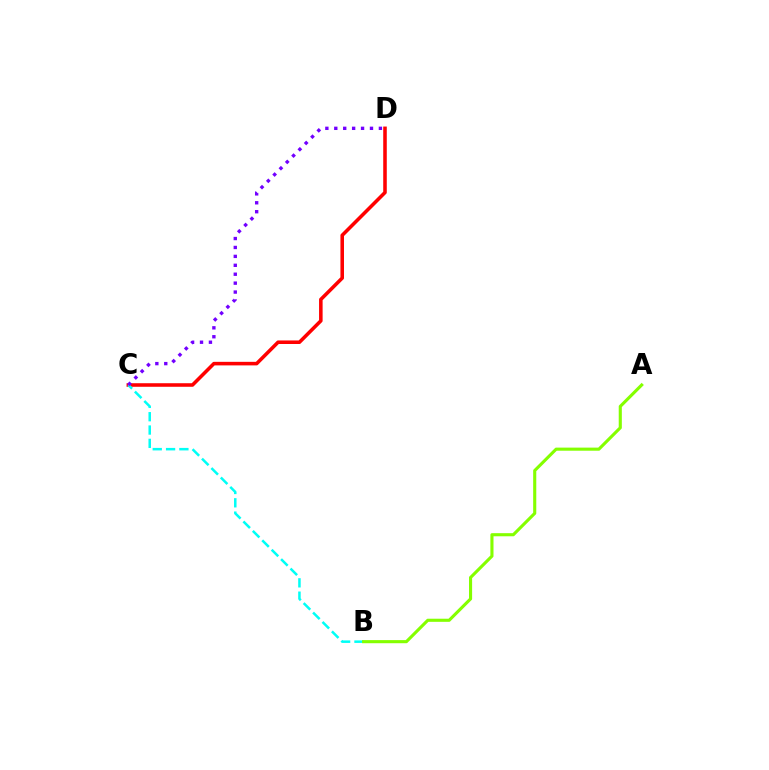{('C', 'D'): [{'color': '#ff0000', 'line_style': 'solid', 'thickness': 2.56}, {'color': '#7200ff', 'line_style': 'dotted', 'thickness': 2.42}], ('B', 'C'): [{'color': '#00fff6', 'line_style': 'dashed', 'thickness': 1.81}], ('A', 'B'): [{'color': '#84ff00', 'line_style': 'solid', 'thickness': 2.24}]}